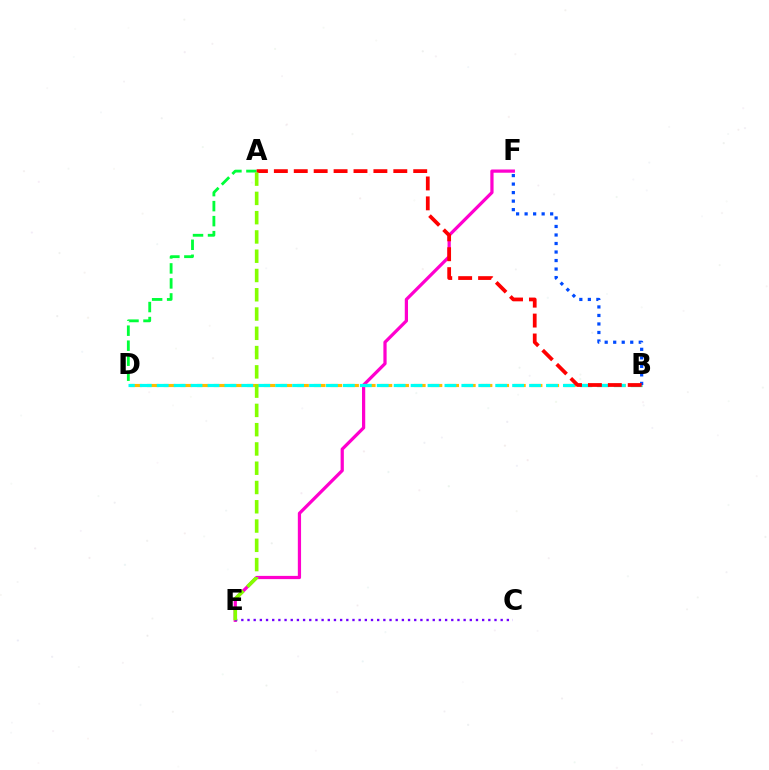{('E', 'F'): [{'color': '#ff00cf', 'line_style': 'solid', 'thickness': 2.33}], ('C', 'E'): [{'color': '#7200ff', 'line_style': 'dotted', 'thickness': 1.68}], ('B', 'D'): [{'color': '#ffbd00', 'line_style': 'dashed', 'thickness': 2.27}, {'color': '#00fff6', 'line_style': 'dashed', 'thickness': 2.3}], ('B', 'F'): [{'color': '#004bff', 'line_style': 'dotted', 'thickness': 2.31}], ('A', 'D'): [{'color': '#00ff39', 'line_style': 'dashed', 'thickness': 2.04}], ('A', 'B'): [{'color': '#ff0000', 'line_style': 'dashed', 'thickness': 2.7}], ('A', 'E'): [{'color': '#84ff00', 'line_style': 'dashed', 'thickness': 2.62}]}